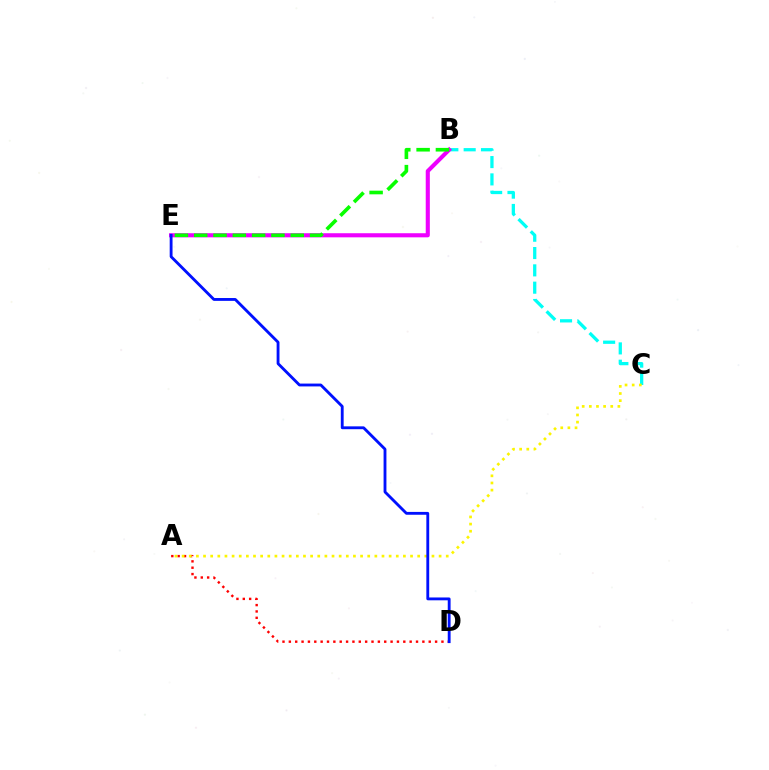{('A', 'D'): [{'color': '#ff0000', 'line_style': 'dotted', 'thickness': 1.73}], ('B', 'C'): [{'color': '#00fff6', 'line_style': 'dashed', 'thickness': 2.35}], ('B', 'E'): [{'color': '#ee00ff', 'line_style': 'solid', 'thickness': 2.95}, {'color': '#08ff00', 'line_style': 'dashed', 'thickness': 2.62}], ('A', 'C'): [{'color': '#fcf500', 'line_style': 'dotted', 'thickness': 1.94}], ('D', 'E'): [{'color': '#0010ff', 'line_style': 'solid', 'thickness': 2.05}]}